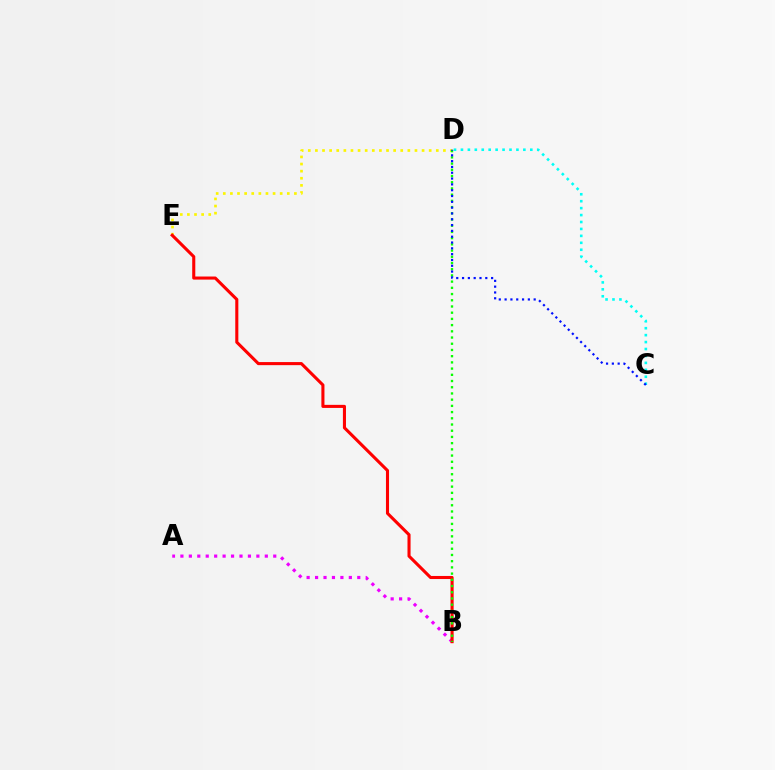{('A', 'B'): [{'color': '#ee00ff', 'line_style': 'dotted', 'thickness': 2.29}], ('D', 'E'): [{'color': '#fcf500', 'line_style': 'dotted', 'thickness': 1.93}], ('B', 'E'): [{'color': '#ff0000', 'line_style': 'solid', 'thickness': 2.22}], ('C', 'D'): [{'color': '#00fff6', 'line_style': 'dotted', 'thickness': 1.88}, {'color': '#0010ff', 'line_style': 'dotted', 'thickness': 1.58}], ('B', 'D'): [{'color': '#08ff00', 'line_style': 'dotted', 'thickness': 1.69}]}